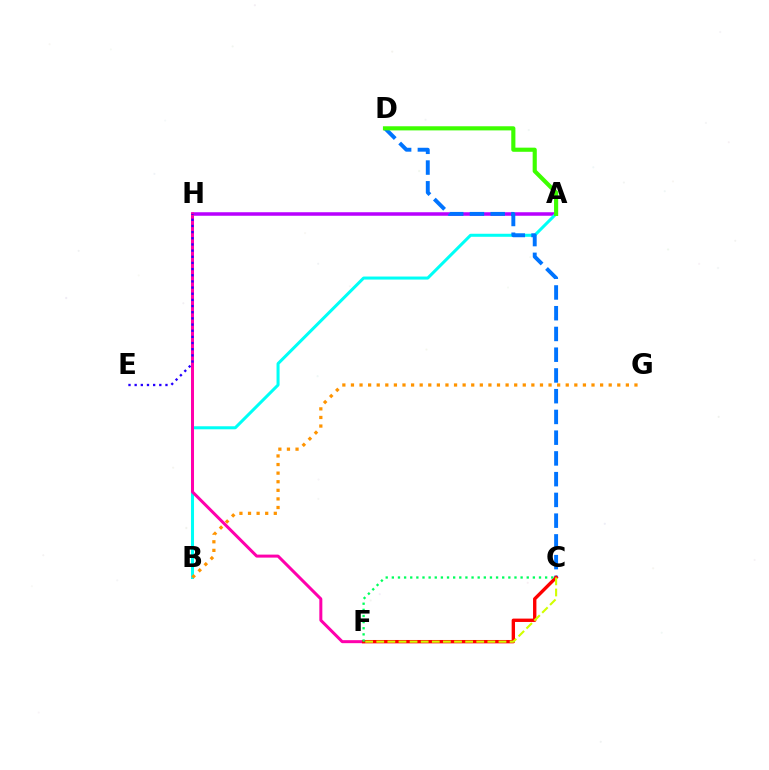{('A', 'H'): [{'color': '#b900ff', 'line_style': 'solid', 'thickness': 2.53}], ('A', 'B'): [{'color': '#00fff6', 'line_style': 'solid', 'thickness': 2.18}], ('F', 'H'): [{'color': '#ff00ac', 'line_style': 'solid', 'thickness': 2.16}], ('C', 'D'): [{'color': '#0074ff', 'line_style': 'dashed', 'thickness': 2.82}], ('E', 'H'): [{'color': '#2500ff', 'line_style': 'dotted', 'thickness': 1.67}], ('A', 'D'): [{'color': '#3dff00', 'line_style': 'solid', 'thickness': 2.98}], ('B', 'G'): [{'color': '#ff9400', 'line_style': 'dotted', 'thickness': 2.33}], ('C', 'F'): [{'color': '#ff0000', 'line_style': 'solid', 'thickness': 2.42}, {'color': '#00ff5c', 'line_style': 'dotted', 'thickness': 1.67}, {'color': '#d1ff00', 'line_style': 'dashed', 'thickness': 1.51}]}